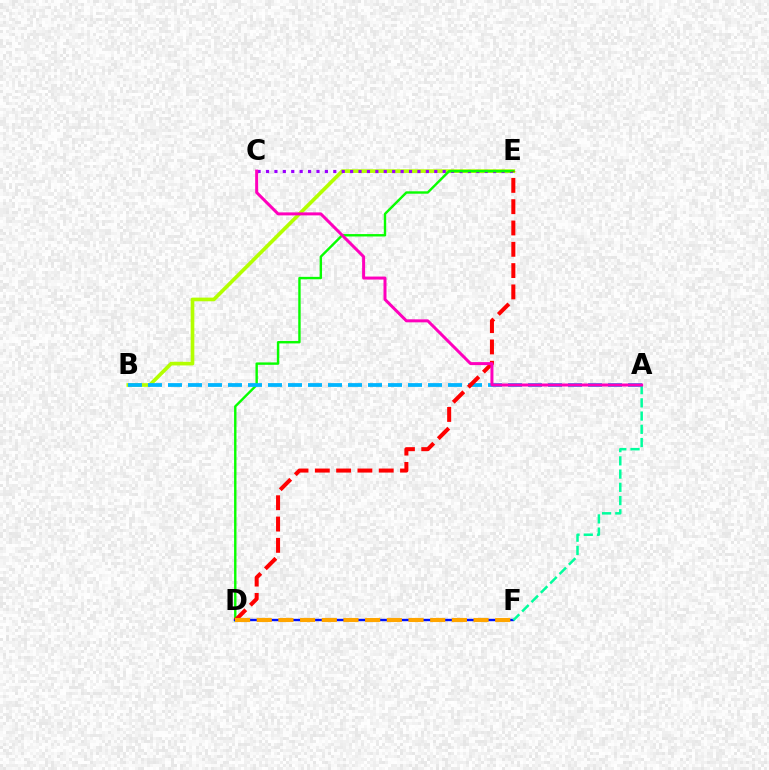{('B', 'E'): [{'color': '#b3ff00', 'line_style': 'solid', 'thickness': 2.64}], ('C', 'E'): [{'color': '#9b00ff', 'line_style': 'dotted', 'thickness': 2.29}], ('D', 'E'): [{'color': '#08ff00', 'line_style': 'solid', 'thickness': 1.73}, {'color': '#ff0000', 'line_style': 'dashed', 'thickness': 2.89}], ('D', 'F'): [{'color': '#0010ff', 'line_style': 'solid', 'thickness': 1.71}, {'color': '#ffa500', 'line_style': 'dashed', 'thickness': 2.95}], ('A', 'F'): [{'color': '#00ff9d', 'line_style': 'dashed', 'thickness': 1.8}], ('A', 'B'): [{'color': '#00b5ff', 'line_style': 'dashed', 'thickness': 2.72}], ('A', 'C'): [{'color': '#ff00bd', 'line_style': 'solid', 'thickness': 2.16}]}